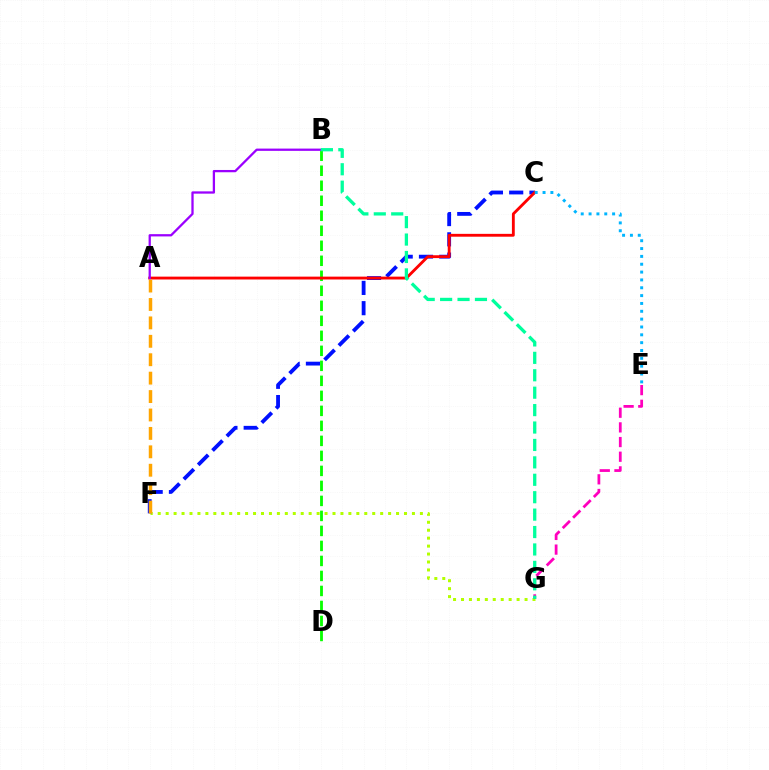{('B', 'D'): [{'color': '#08ff00', 'line_style': 'dashed', 'thickness': 2.04}], ('F', 'G'): [{'color': '#b3ff00', 'line_style': 'dotted', 'thickness': 2.16}], ('C', 'F'): [{'color': '#0010ff', 'line_style': 'dashed', 'thickness': 2.75}], ('A', 'C'): [{'color': '#ff0000', 'line_style': 'solid', 'thickness': 2.05}], ('A', 'B'): [{'color': '#9b00ff', 'line_style': 'solid', 'thickness': 1.64}], ('A', 'F'): [{'color': '#ffa500', 'line_style': 'dashed', 'thickness': 2.5}], ('C', 'E'): [{'color': '#00b5ff', 'line_style': 'dotted', 'thickness': 2.13}], ('E', 'G'): [{'color': '#ff00bd', 'line_style': 'dashed', 'thickness': 1.99}], ('B', 'G'): [{'color': '#00ff9d', 'line_style': 'dashed', 'thickness': 2.37}]}